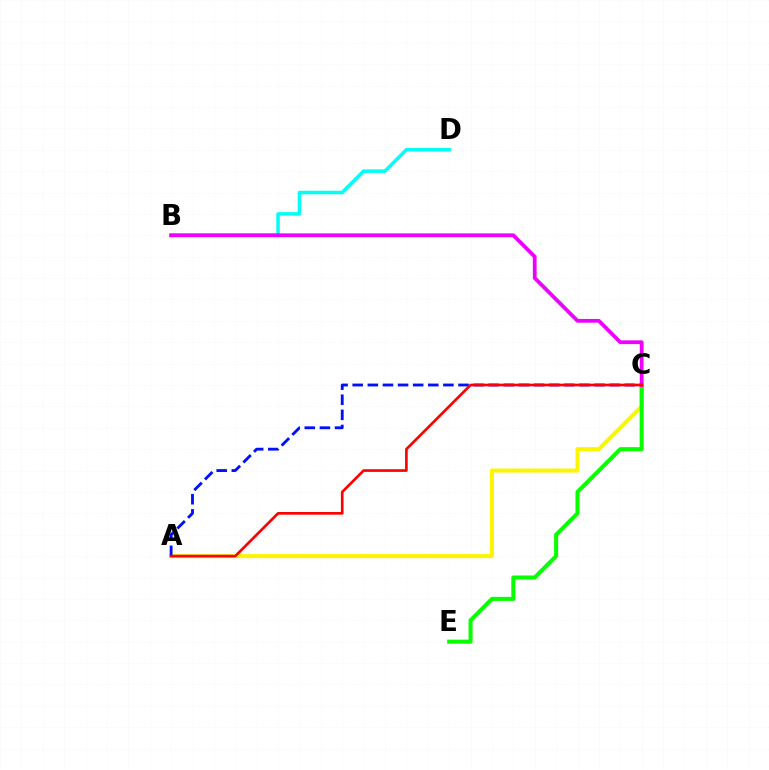{('A', 'C'): [{'color': '#fcf500', 'line_style': 'solid', 'thickness': 2.89}, {'color': '#0010ff', 'line_style': 'dashed', 'thickness': 2.05}, {'color': '#ff0000', 'line_style': 'solid', 'thickness': 1.92}], ('C', 'E'): [{'color': '#08ff00', 'line_style': 'solid', 'thickness': 2.92}], ('B', 'D'): [{'color': '#00fff6', 'line_style': 'solid', 'thickness': 2.53}], ('B', 'C'): [{'color': '#ee00ff', 'line_style': 'solid', 'thickness': 2.72}]}